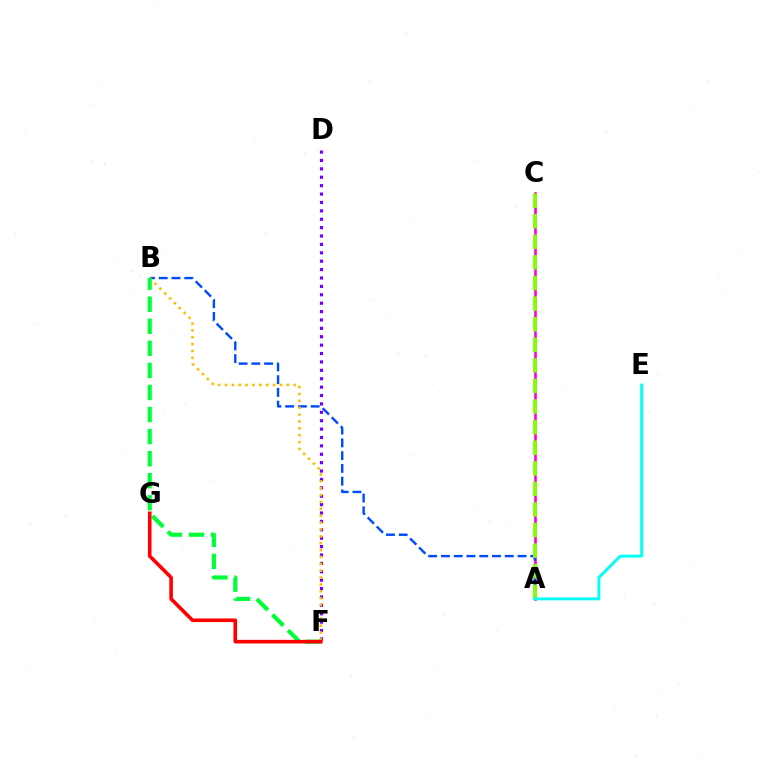{('A', 'C'): [{'color': '#ff00cf', 'line_style': 'solid', 'thickness': 1.87}, {'color': '#84ff00', 'line_style': 'dashed', 'thickness': 2.8}], ('A', 'B'): [{'color': '#004bff', 'line_style': 'dashed', 'thickness': 1.73}], ('D', 'F'): [{'color': '#7200ff', 'line_style': 'dotted', 'thickness': 2.28}], ('B', 'F'): [{'color': '#ffbd00', 'line_style': 'dotted', 'thickness': 1.87}, {'color': '#00ff39', 'line_style': 'dashed', 'thickness': 3.0}], ('A', 'E'): [{'color': '#00fff6', 'line_style': 'solid', 'thickness': 2.08}], ('F', 'G'): [{'color': '#ff0000', 'line_style': 'solid', 'thickness': 2.59}]}